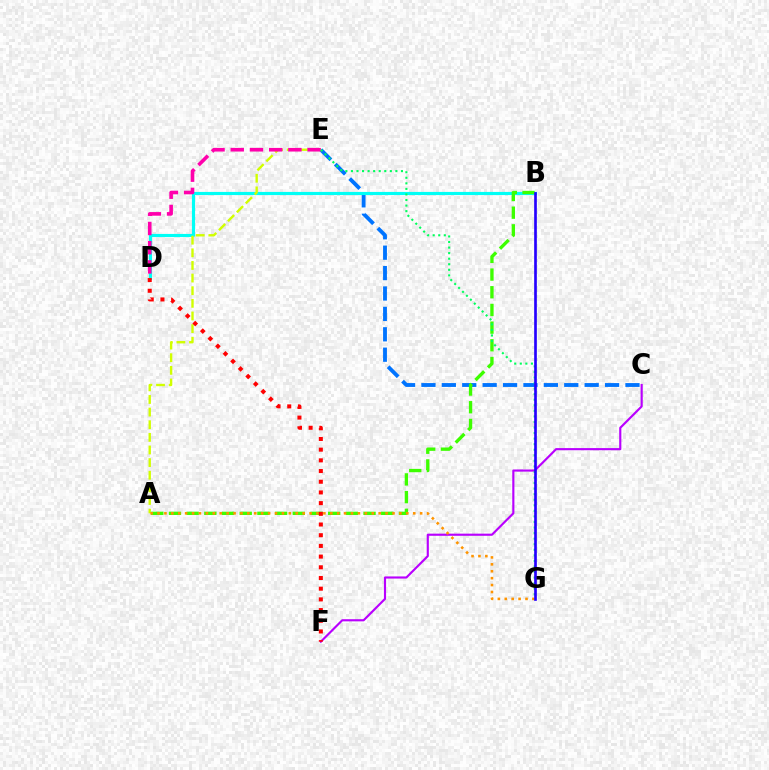{('C', 'E'): [{'color': '#0074ff', 'line_style': 'dashed', 'thickness': 2.77}], ('B', 'D'): [{'color': '#00fff6', 'line_style': 'solid', 'thickness': 2.27}], ('C', 'F'): [{'color': '#b900ff', 'line_style': 'solid', 'thickness': 1.54}], ('A', 'B'): [{'color': '#3dff00', 'line_style': 'dashed', 'thickness': 2.4}], ('A', 'E'): [{'color': '#d1ff00', 'line_style': 'dashed', 'thickness': 1.72}], ('A', 'G'): [{'color': '#ff9400', 'line_style': 'dotted', 'thickness': 1.88}], ('D', 'E'): [{'color': '#ff00ac', 'line_style': 'dashed', 'thickness': 2.61}], ('E', 'G'): [{'color': '#00ff5c', 'line_style': 'dotted', 'thickness': 1.51}], ('D', 'F'): [{'color': '#ff0000', 'line_style': 'dotted', 'thickness': 2.91}], ('B', 'G'): [{'color': '#2500ff', 'line_style': 'solid', 'thickness': 1.92}]}